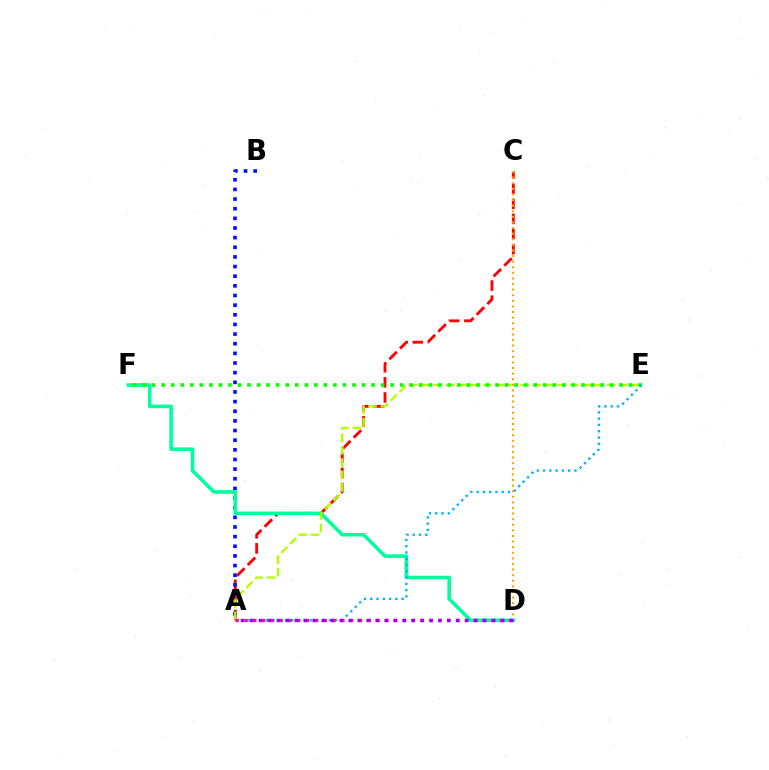{('A', 'C'): [{'color': '#ff0000', 'line_style': 'dashed', 'thickness': 2.05}], ('A', 'B'): [{'color': '#0010ff', 'line_style': 'dotted', 'thickness': 2.62}], ('D', 'F'): [{'color': '#00ff9d', 'line_style': 'solid', 'thickness': 2.58}], ('A', 'E'): [{'color': '#b3ff00', 'line_style': 'dashed', 'thickness': 1.68}, {'color': '#00b5ff', 'line_style': 'dotted', 'thickness': 1.71}], ('E', 'F'): [{'color': '#08ff00', 'line_style': 'dotted', 'thickness': 2.59}], ('A', 'D'): [{'color': '#ff00bd', 'line_style': 'dotted', 'thickness': 2.39}, {'color': '#9b00ff', 'line_style': 'dotted', 'thickness': 2.44}], ('C', 'D'): [{'color': '#ffa500', 'line_style': 'dotted', 'thickness': 1.52}]}